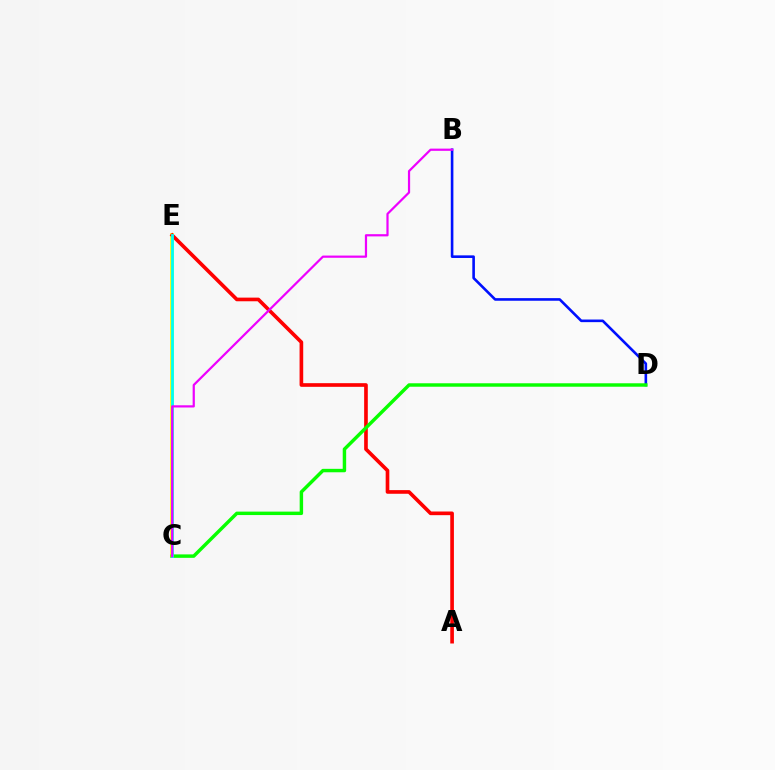{('B', 'D'): [{'color': '#0010ff', 'line_style': 'solid', 'thickness': 1.88}], ('C', 'E'): [{'color': '#fcf500', 'line_style': 'solid', 'thickness': 2.67}, {'color': '#00fff6', 'line_style': 'solid', 'thickness': 2.03}], ('A', 'E'): [{'color': '#ff0000', 'line_style': 'solid', 'thickness': 2.63}], ('C', 'D'): [{'color': '#08ff00', 'line_style': 'solid', 'thickness': 2.48}], ('B', 'C'): [{'color': '#ee00ff', 'line_style': 'solid', 'thickness': 1.59}]}